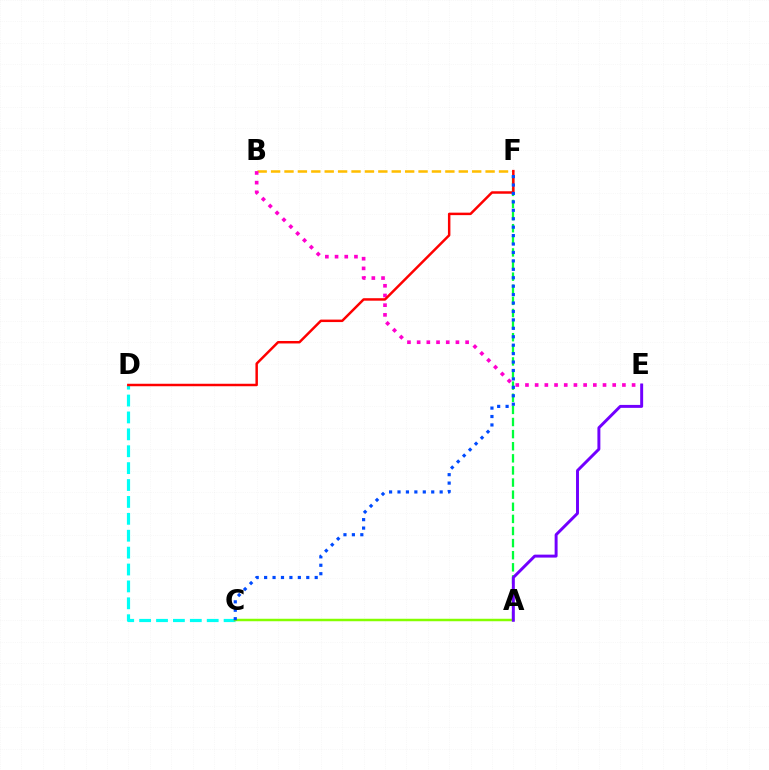{('A', 'F'): [{'color': '#00ff39', 'line_style': 'dashed', 'thickness': 1.65}], ('B', 'F'): [{'color': '#ffbd00', 'line_style': 'dashed', 'thickness': 1.82}], ('C', 'D'): [{'color': '#00fff6', 'line_style': 'dashed', 'thickness': 2.3}], ('B', 'E'): [{'color': '#ff00cf', 'line_style': 'dotted', 'thickness': 2.63}], ('A', 'C'): [{'color': '#84ff00', 'line_style': 'solid', 'thickness': 1.79}], ('D', 'F'): [{'color': '#ff0000', 'line_style': 'solid', 'thickness': 1.78}], ('A', 'E'): [{'color': '#7200ff', 'line_style': 'solid', 'thickness': 2.12}], ('C', 'F'): [{'color': '#004bff', 'line_style': 'dotted', 'thickness': 2.29}]}